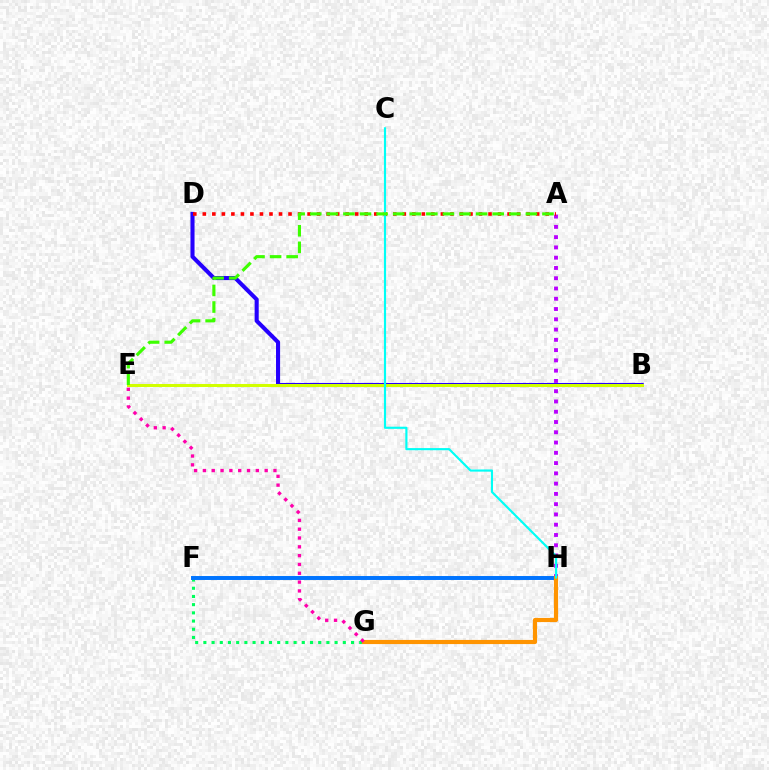{('B', 'D'): [{'color': '#2500ff', 'line_style': 'solid', 'thickness': 2.94}], ('F', 'G'): [{'color': '#00ff5c', 'line_style': 'dotted', 'thickness': 2.23}], ('F', 'H'): [{'color': '#0074ff', 'line_style': 'solid', 'thickness': 2.85}], ('A', 'H'): [{'color': '#b900ff', 'line_style': 'dotted', 'thickness': 2.79}], ('A', 'D'): [{'color': '#ff0000', 'line_style': 'dotted', 'thickness': 2.59}], ('B', 'E'): [{'color': '#d1ff00', 'line_style': 'solid', 'thickness': 2.18}], ('G', 'H'): [{'color': '#ff9400', 'line_style': 'solid', 'thickness': 2.98}], ('E', 'G'): [{'color': '#ff00ac', 'line_style': 'dotted', 'thickness': 2.4}], ('C', 'H'): [{'color': '#00fff6', 'line_style': 'solid', 'thickness': 1.55}], ('A', 'E'): [{'color': '#3dff00', 'line_style': 'dashed', 'thickness': 2.25}]}